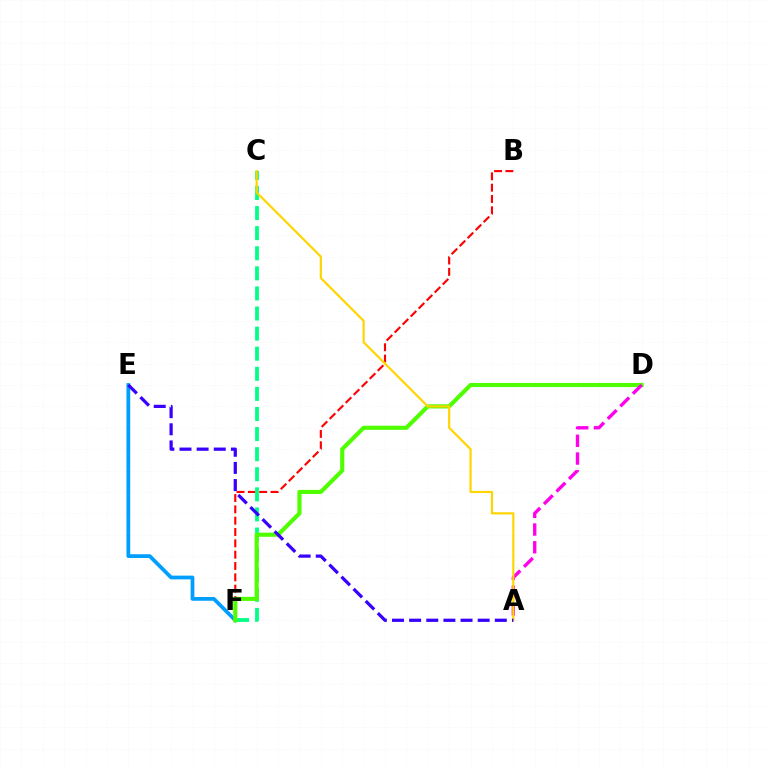{('B', 'F'): [{'color': '#ff0000', 'line_style': 'dashed', 'thickness': 1.54}], ('E', 'F'): [{'color': '#009eff', 'line_style': 'solid', 'thickness': 2.7}], ('C', 'F'): [{'color': '#00ff86', 'line_style': 'dashed', 'thickness': 2.73}], ('D', 'F'): [{'color': '#4fff00', 'line_style': 'solid', 'thickness': 2.96}], ('A', 'D'): [{'color': '#ff00ed', 'line_style': 'dashed', 'thickness': 2.41}], ('A', 'C'): [{'color': '#ffd500', 'line_style': 'solid', 'thickness': 1.57}], ('A', 'E'): [{'color': '#3700ff', 'line_style': 'dashed', 'thickness': 2.33}]}